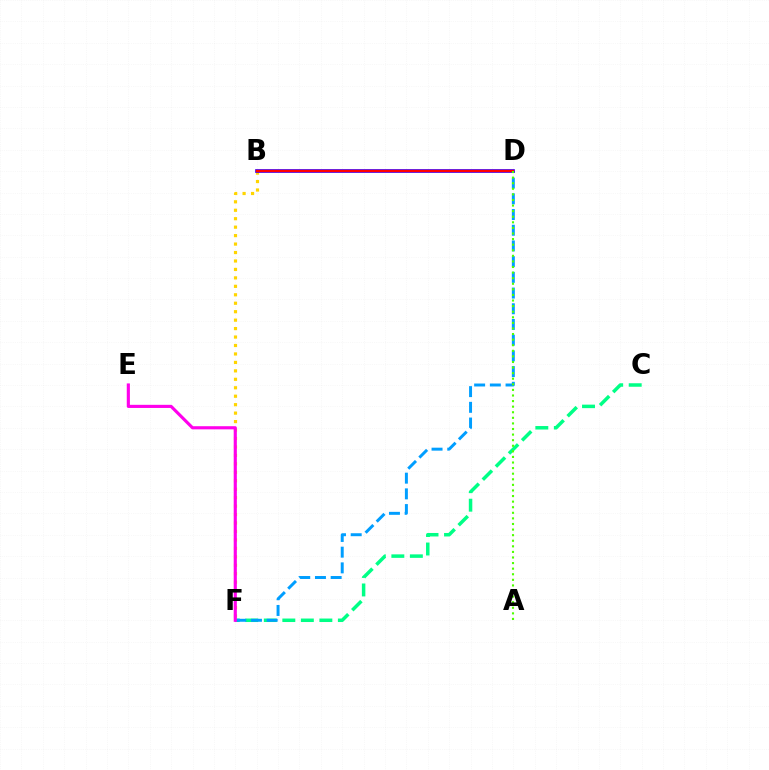{('C', 'F'): [{'color': '#00ff86', 'line_style': 'dashed', 'thickness': 2.52}], ('B', 'F'): [{'color': '#ffd500', 'line_style': 'dotted', 'thickness': 2.3}], ('D', 'F'): [{'color': '#009eff', 'line_style': 'dashed', 'thickness': 2.13}], ('B', 'D'): [{'color': '#3700ff', 'line_style': 'solid', 'thickness': 2.65}, {'color': '#ff0000', 'line_style': 'solid', 'thickness': 1.65}], ('A', 'D'): [{'color': '#4fff00', 'line_style': 'dotted', 'thickness': 1.52}], ('E', 'F'): [{'color': '#ff00ed', 'line_style': 'solid', 'thickness': 2.26}]}